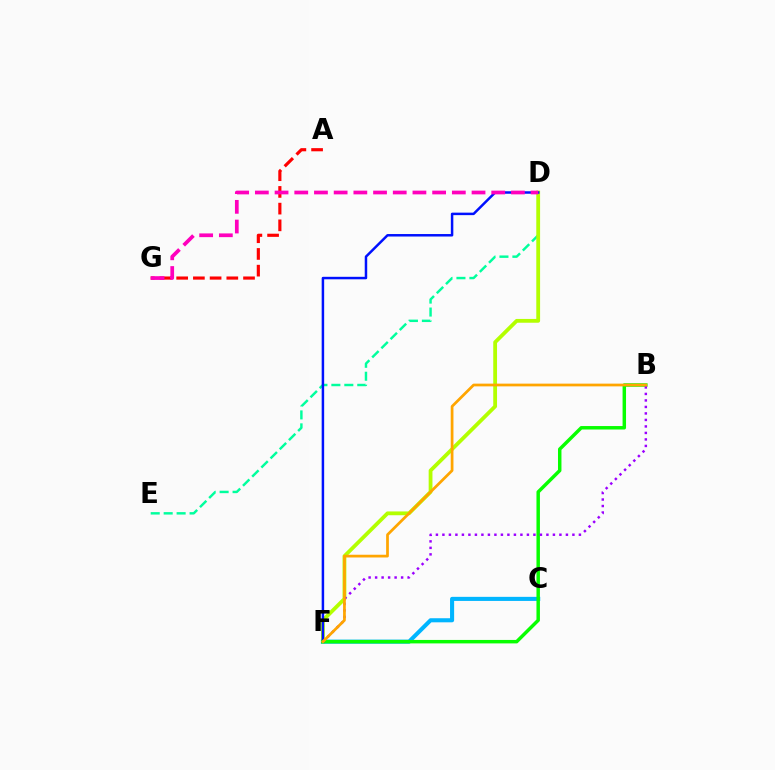{('A', 'G'): [{'color': '#ff0000', 'line_style': 'dashed', 'thickness': 2.27}], ('D', 'E'): [{'color': '#00ff9d', 'line_style': 'dashed', 'thickness': 1.76}], ('D', 'F'): [{'color': '#b3ff00', 'line_style': 'solid', 'thickness': 2.73}, {'color': '#0010ff', 'line_style': 'solid', 'thickness': 1.79}], ('C', 'F'): [{'color': '#00b5ff', 'line_style': 'solid', 'thickness': 2.94}], ('B', 'F'): [{'color': '#08ff00', 'line_style': 'solid', 'thickness': 2.49}, {'color': '#9b00ff', 'line_style': 'dotted', 'thickness': 1.77}, {'color': '#ffa500', 'line_style': 'solid', 'thickness': 1.97}], ('D', 'G'): [{'color': '#ff00bd', 'line_style': 'dashed', 'thickness': 2.68}]}